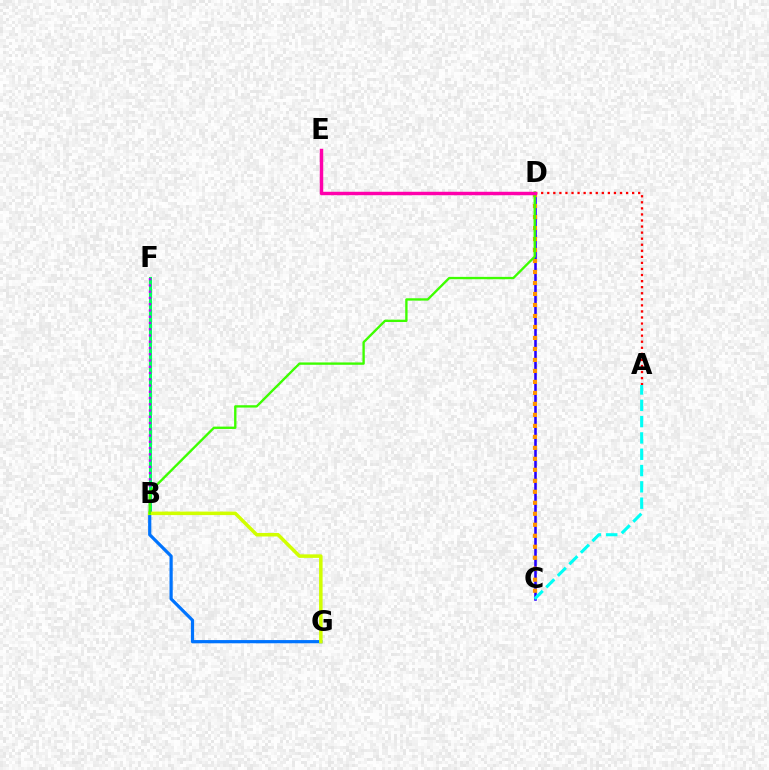{('B', 'F'): [{'color': '#00ff5c', 'line_style': 'solid', 'thickness': 2.21}, {'color': '#b900ff', 'line_style': 'dotted', 'thickness': 1.7}], ('B', 'G'): [{'color': '#0074ff', 'line_style': 'solid', 'thickness': 2.31}, {'color': '#d1ff00', 'line_style': 'solid', 'thickness': 2.53}], ('C', 'D'): [{'color': '#2500ff', 'line_style': 'solid', 'thickness': 1.85}, {'color': '#ff9400', 'line_style': 'dotted', 'thickness': 2.99}], ('A', 'C'): [{'color': '#00fff6', 'line_style': 'dashed', 'thickness': 2.22}], ('A', 'D'): [{'color': '#ff0000', 'line_style': 'dotted', 'thickness': 1.65}], ('B', 'D'): [{'color': '#3dff00', 'line_style': 'solid', 'thickness': 1.7}], ('D', 'E'): [{'color': '#ff00ac', 'line_style': 'solid', 'thickness': 2.48}]}